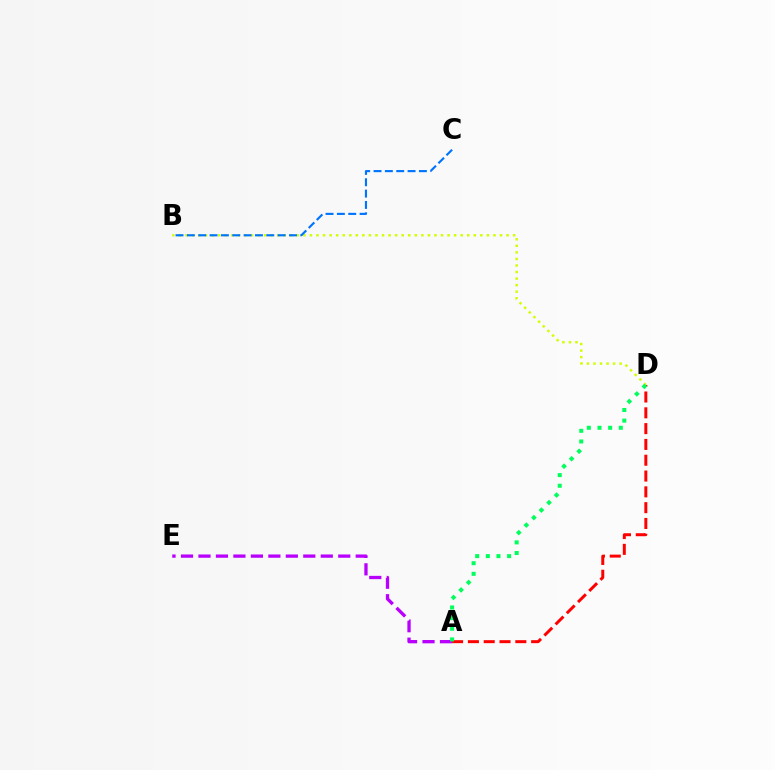{('A', 'E'): [{'color': '#b900ff', 'line_style': 'dashed', 'thickness': 2.37}], ('B', 'D'): [{'color': '#d1ff00', 'line_style': 'dotted', 'thickness': 1.78}], ('A', 'D'): [{'color': '#ff0000', 'line_style': 'dashed', 'thickness': 2.15}, {'color': '#00ff5c', 'line_style': 'dotted', 'thickness': 2.89}], ('B', 'C'): [{'color': '#0074ff', 'line_style': 'dashed', 'thickness': 1.54}]}